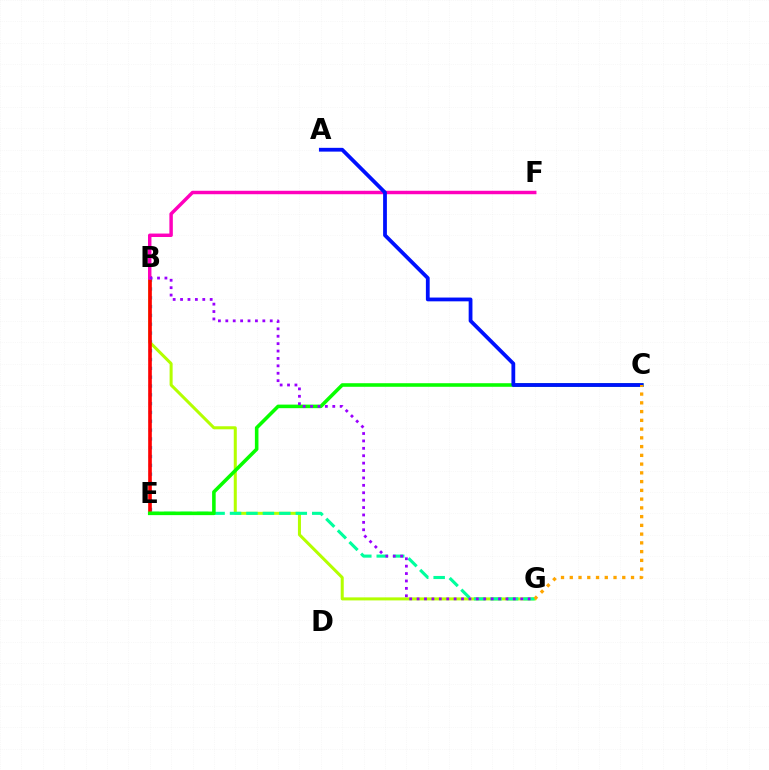{('B', 'E'): [{'color': '#00b5ff', 'line_style': 'dotted', 'thickness': 2.4}, {'color': '#ff0000', 'line_style': 'solid', 'thickness': 2.62}], ('B', 'G'): [{'color': '#b3ff00', 'line_style': 'solid', 'thickness': 2.18}, {'color': '#9b00ff', 'line_style': 'dotted', 'thickness': 2.01}], ('E', 'G'): [{'color': '#00ff9d', 'line_style': 'dashed', 'thickness': 2.23}], ('C', 'E'): [{'color': '#08ff00', 'line_style': 'solid', 'thickness': 2.57}], ('B', 'F'): [{'color': '#ff00bd', 'line_style': 'solid', 'thickness': 2.49}], ('A', 'C'): [{'color': '#0010ff', 'line_style': 'solid', 'thickness': 2.72}], ('C', 'G'): [{'color': '#ffa500', 'line_style': 'dotted', 'thickness': 2.38}]}